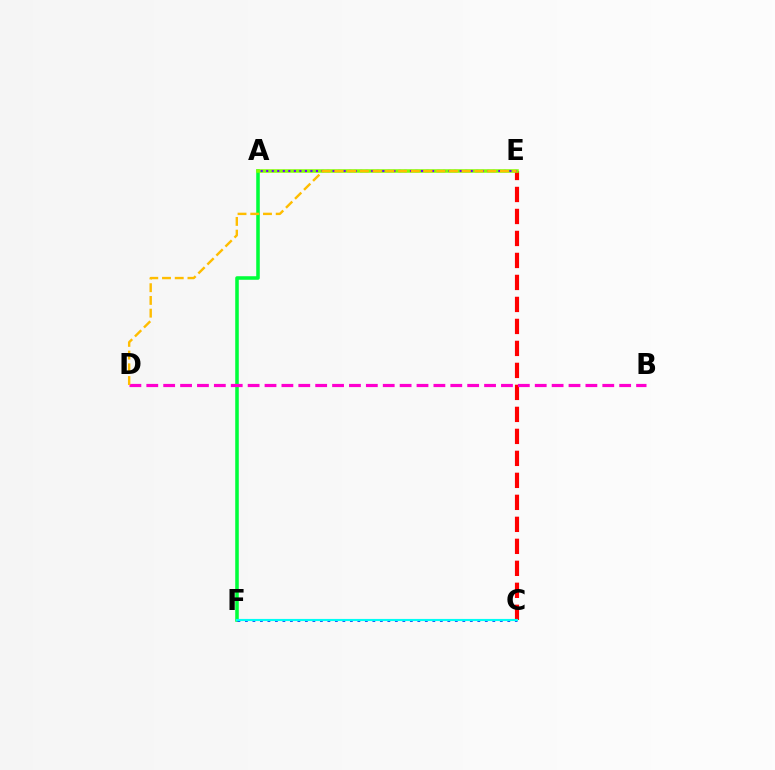{('C', 'E'): [{'color': '#ff0000', 'line_style': 'dashed', 'thickness': 2.99}], ('A', 'F'): [{'color': '#00ff39', 'line_style': 'solid', 'thickness': 2.55}], ('A', 'E'): [{'color': '#84ff00', 'line_style': 'solid', 'thickness': 2.54}, {'color': '#7200ff', 'line_style': 'dotted', 'thickness': 1.5}], ('C', 'F'): [{'color': '#004bff', 'line_style': 'dotted', 'thickness': 2.04}, {'color': '#00fff6', 'line_style': 'solid', 'thickness': 1.54}], ('B', 'D'): [{'color': '#ff00cf', 'line_style': 'dashed', 'thickness': 2.29}], ('D', 'E'): [{'color': '#ffbd00', 'line_style': 'dashed', 'thickness': 1.73}]}